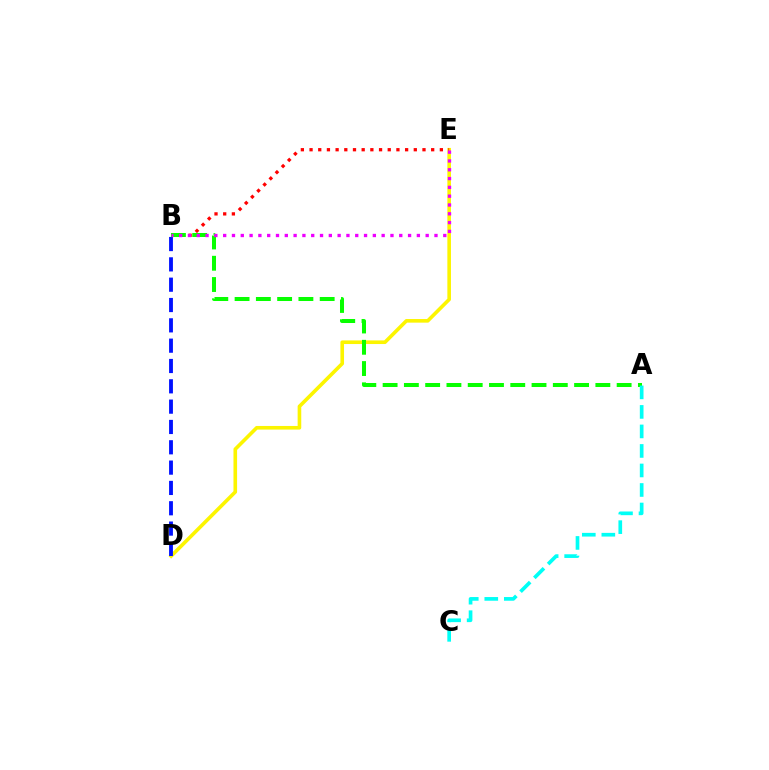{('D', 'E'): [{'color': '#fcf500', 'line_style': 'solid', 'thickness': 2.6}], ('B', 'E'): [{'color': '#ff0000', 'line_style': 'dotted', 'thickness': 2.36}, {'color': '#ee00ff', 'line_style': 'dotted', 'thickness': 2.39}], ('B', 'D'): [{'color': '#0010ff', 'line_style': 'dashed', 'thickness': 2.76}], ('A', 'B'): [{'color': '#08ff00', 'line_style': 'dashed', 'thickness': 2.89}], ('A', 'C'): [{'color': '#00fff6', 'line_style': 'dashed', 'thickness': 2.65}]}